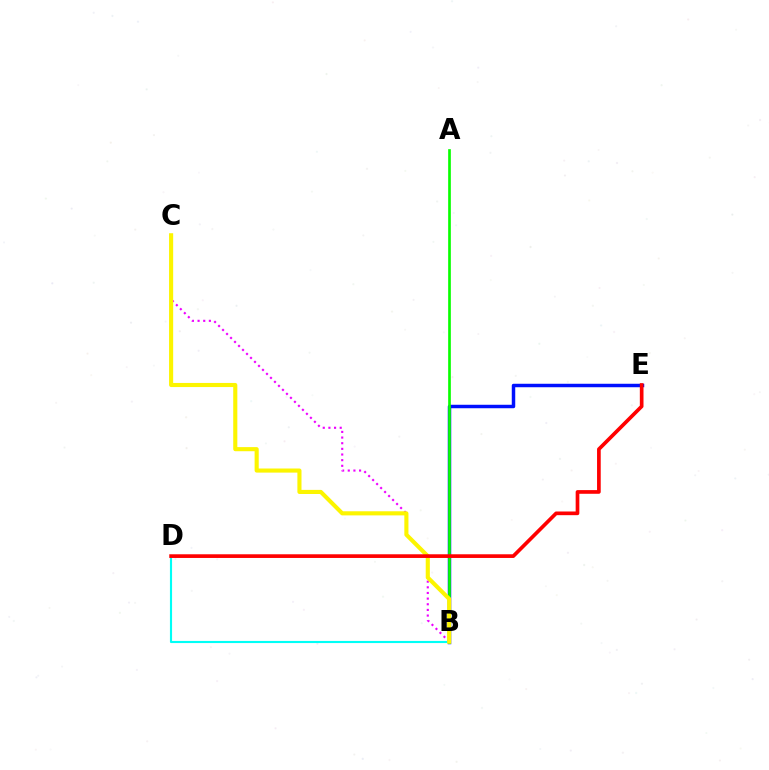{('B', 'C'): [{'color': '#ee00ff', 'line_style': 'dotted', 'thickness': 1.53}, {'color': '#fcf500', 'line_style': 'solid', 'thickness': 2.96}], ('B', 'D'): [{'color': '#00fff6', 'line_style': 'solid', 'thickness': 1.53}], ('B', 'E'): [{'color': '#0010ff', 'line_style': 'solid', 'thickness': 2.5}], ('A', 'B'): [{'color': '#08ff00', 'line_style': 'solid', 'thickness': 1.93}], ('D', 'E'): [{'color': '#ff0000', 'line_style': 'solid', 'thickness': 2.65}]}